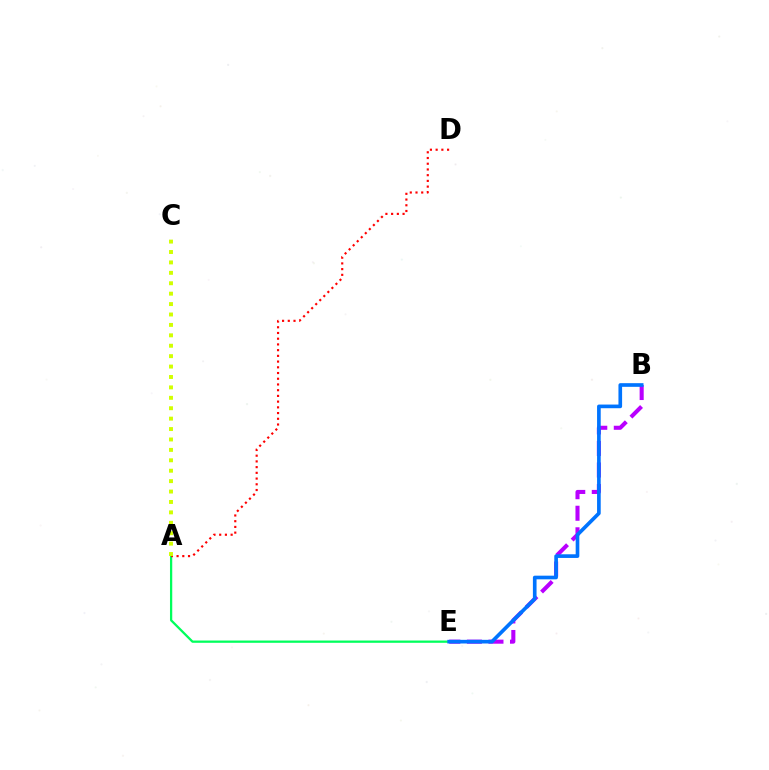{('B', 'E'): [{'color': '#b900ff', 'line_style': 'dashed', 'thickness': 2.93}, {'color': '#0074ff', 'line_style': 'solid', 'thickness': 2.63}], ('A', 'E'): [{'color': '#00ff5c', 'line_style': 'solid', 'thickness': 1.63}], ('A', 'D'): [{'color': '#ff0000', 'line_style': 'dotted', 'thickness': 1.55}], ('A', 'C'): [{'color': '#d1ff00', 'line_style': 'dotted', 'thickness': 2.83}]}